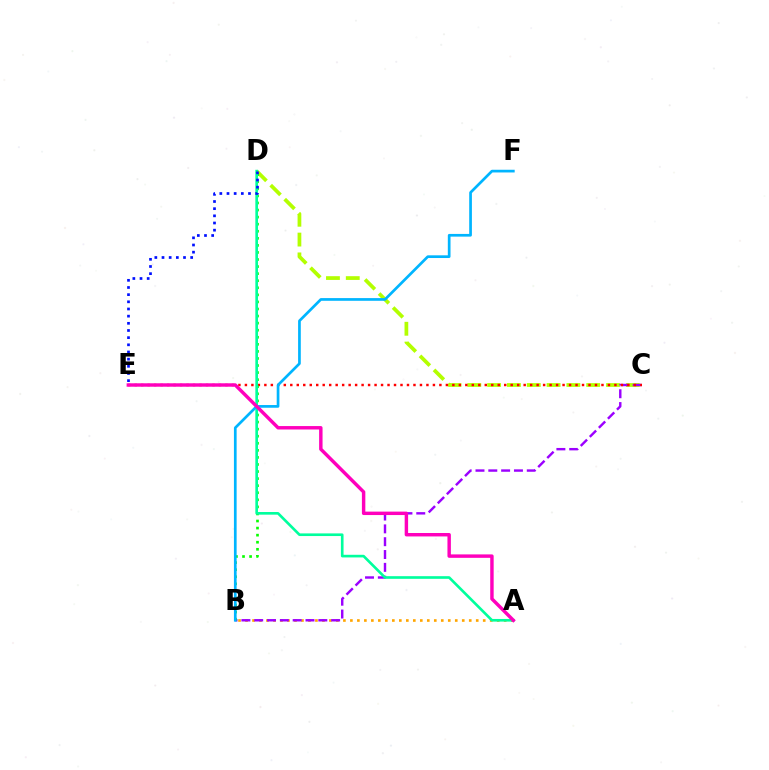{('C', 'D'): [{'color': '#b3ff00', 'line_style': 'dashed', 'thickness': 2.69}], ('A', 'B'): [{'color': '#ffa500', 'line_style': 'dotted', 'thickness': 1.9}], ('B', 'C'): [{'color': '#9b00ff', 'line_style': 'dashed', 'thickness': 1.74}], ('C', 'E'): [{'color': '#ff0000', 'line_style': 'dotted', 'thickness': 1.76}], ('B', 'D'): [{'color': '#08ff00', 'line_style': 'dotted', 'thickness': 1.92}], ('A', 'D'): [{'color': '#00ff9d', 'line_style': 'solid', 'thickness': 1.9}], ('B', 'F'): [{'color': '#00b5ff', 'line_style': 'solid', 'thickness': 1.95}], ('A', 'E'): [{'color': '#ff00bd', 'line_style': 'solid', 'thickness': 2.47}], ('D', 'E'): [{'color': '#0010ff', 'line_style': 'dotted', 'thickness': 1.95}]}